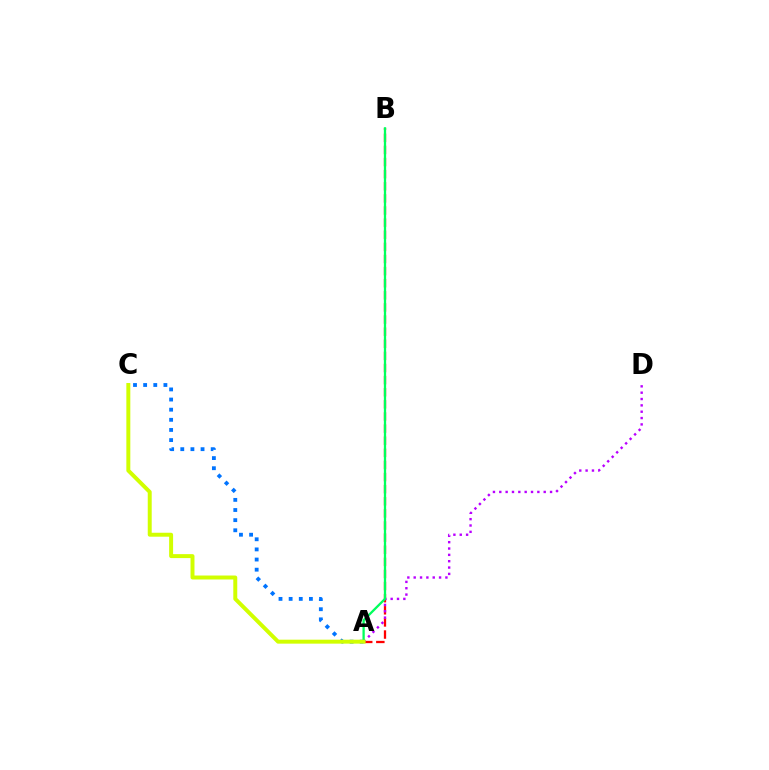{('A', 'B'): [{'color': '#ff0000', 'line_style': 'dashed', 'thickness': 1.65}, {'color': '#00ff5c', 'line_style': 'solid', 'thickness': 1.65}], ('A', 'D'): [{'color': '#b900ff', 'line_style': 'dotted', 'thickness': 1.72}], ('A', 'C'): [{'color': '#0074ff', 'line_style': 'dotted', 'thickness': 2.75}, {'color': '#d1ff00', 'line_style': 'solid', 'thickness': 2.85}]}